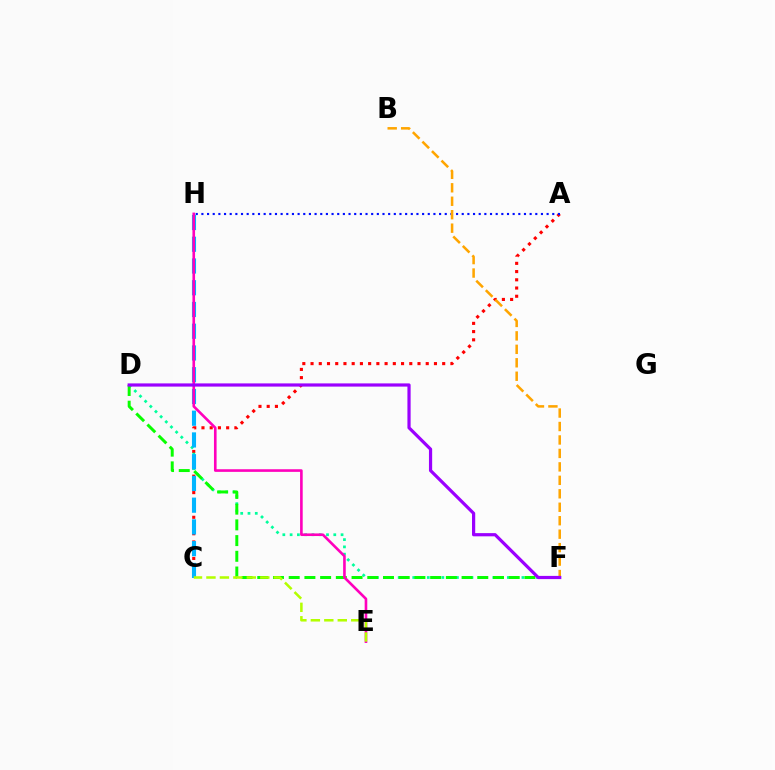{('A', 'C'): [{'color': '#ff0000', 'line_style': 'dotted', 'thickness': 2.24}], ('A', 'H'): [{'color': '#0010ff', 'line_style': 'dotted', 'thickness': 1.54}], ('D', 'F'): [{'color': '#00ff9d', 'line_style': 'dotted', 'thickness': 1.98}, {'color': '#08ff00', 'line_style': 'dashed', 'thickness': 2.14}, {'color': '#9b00ff', 'line_style': 'solid', 'thickness': 2.31}], ('B', 'F'): [{'color': '#ffa500', 'line_style': 'dashed', 'thickness': 1.83}], ('C', 'H'): [{'color': '#00b5ff', 'line_style': 'dashed', 'thickness': 2.95}], ('E', 'H'): [{'color': '#ff00bd', 'line_style': 'solid', 'thickness': 1.89}], ('C', 'E'): [{'color': '#b3ff00', 'line_style': 'dashed', 'thickness': 1.83}]}